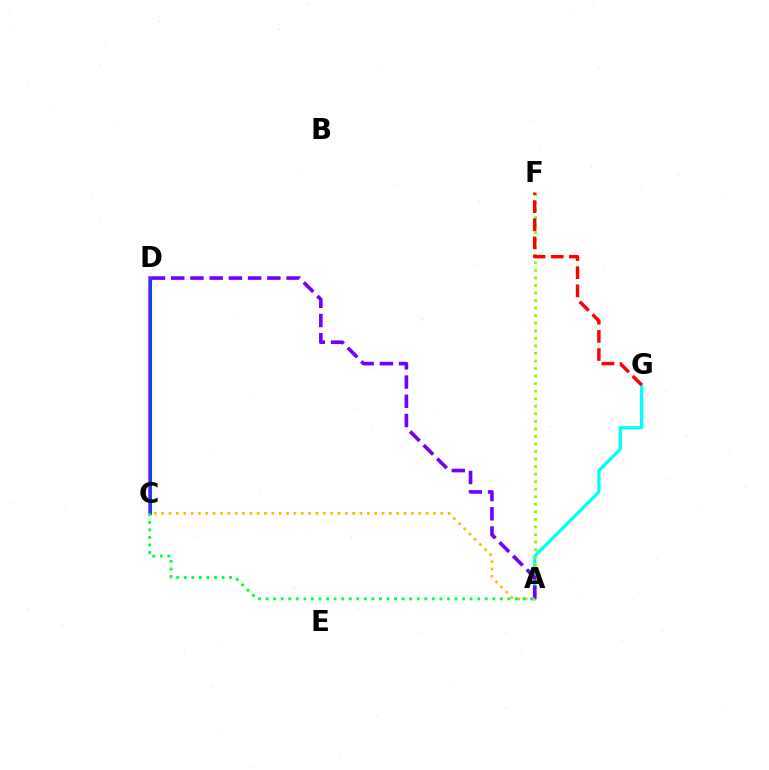{('C', 'D'): [{'color': '#ff00cf', 'line_style': 'solid', 'thickness': 2.6}, {'color': '#004bff', 'line_style': 'solid', 'thickness': 2.2}], ('A', 'G'): [{'color': '#00fff6', 'line_style': 'solid', 'thickness': 2.33}], ('A', 'F'): [{'color': '#84ff00', 'line_style': 'dotted', 'thickness': 2.05}], ('F', 'G'): [{'color': '#ff0000', 'line_style': 'dashed', 'thickness': 2.46}], ('A', 'D'): [{'color': '#7200ff', 'line_style': 'dashed', 'thickness': 2.61}], ('A', 'C'): [{'color': '#ffbd00', 'line_style': 'dotted', 'thickness': 2.0}, {'color': '#00ff39', 'line_style': 'dotted', 'thickness': 2.05}]}